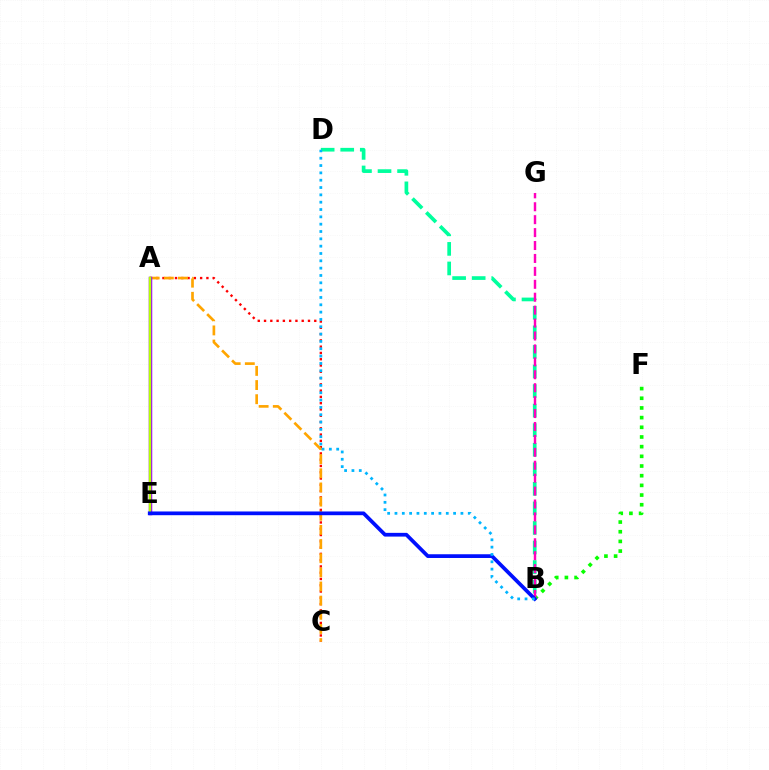{('B', 'F'): [{'color': '#08ff00', 'line_style': 'dotted', 'thickness': 2.63}], ('A', 'C'): [{'color': '#ff0000', 'line_style': 'dotted', 'thickness': 1.71}, {'color': '#ffa500', 'line_style': 'dashed', 'thickness': 1.92}], ('A', 'E'): [{'color': '#9b00ff', 'line_style': 'solid', 'thickness': 2.51}, {'color': '#b3ff00', 'line_style': 'solid', 'thickness': 1.73}], ('B', 'D'): [{'color': '#00ff9d', 'line_style': 'dashed', 'thickness': 2.66}, {'color': '#00b5ff', 'line_style': 'dotted', 'thickness': 1.99}], ('B', 'G'): [{'color': '#ff00bd', 'line_style': 'dashed', 'thickness': 1.76}], ('B', 'E'): [{'color': '#0010ff', 'line_style': 'solid', 'thickness': 2.69}]}